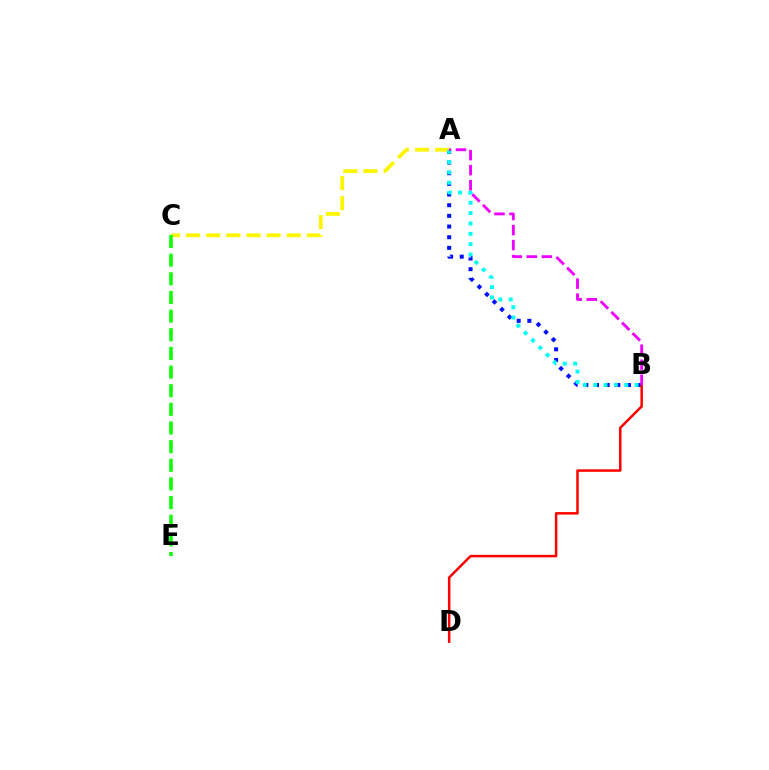{('A', 'B'): [{'color': '#0010ff', 'line_style': 'dotted', 'thickness': 2.9}, {'color': '#00fff6', 'line_style': 'dotted', 'thickness': 2.81}, {'color': '#ee00ff', 'line_style': 'dashed', 'thickness': 2.04}], ('B', 'D'): [{'color': '#ff0000', 'line_style': 'solid', 'thickness': 1.79}], ('A', 'C'): [{'color': '#fcf500', 'line_style': 'dashed', 'thickness': 2.73}], ('C', 'E'): [{'color': '#08ff00', 'line_style': 'dashed', 'thickness': 2.53}]}